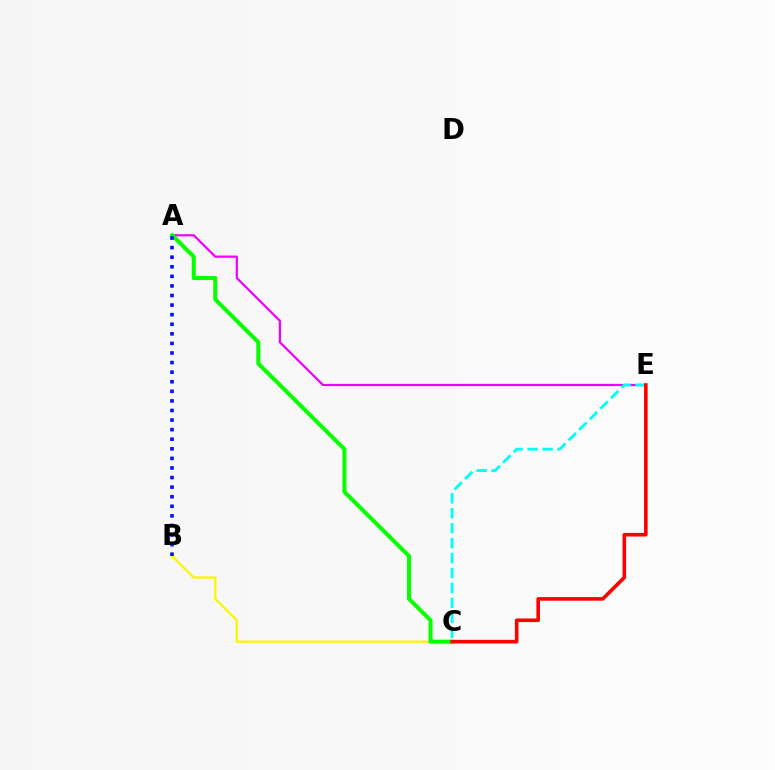{('B', 'C'): [{'color': '#fcf500', 'line_style': 'solid', 'thickness': 1.62}], ('A', 'E'): [{'color': '#ee00ff', 'line_style': 'solid', 'thickness': 1.59}], ('A', 'C'): [{'color': '#08ff00', 'line_style': 'solid', 'thickness': 2.9}], ('C', 'E'): [{'color': '#00fff6', 'line_style': 'dashed', 'thickness': 2.03}, {'color': '#ff0000', 'line_style': 'solid', 'thickness': 2.59}], ('A', 'B'): [{'color': '#0010ff', 'line_style': 'dotted', 'thickness': 2.6}]}